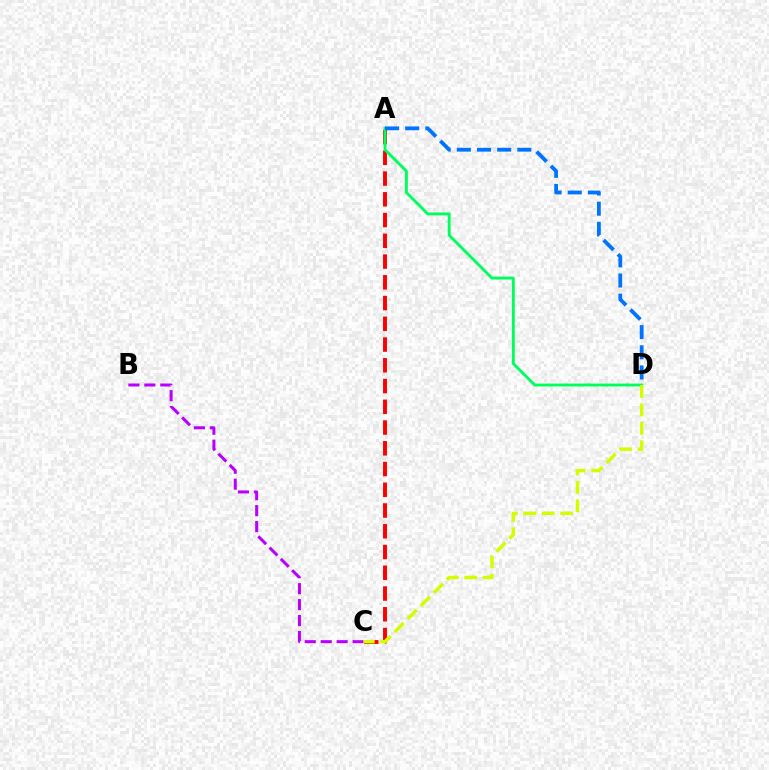{('A', 'C'): [{'color': '#ff0000', 'line_style': 'dashed', 'thickness': 2.82}], ('A', 'D'): [{'color': '#00ff5c', 'line_style': 'solid', 'thickness': 2.09}, {'color': '#0074ff', 'line_style': 'dashed', 'thickness': 2.74}], ('B', 'C'): [{'color': '#b900ff', 'line_style': 'dashed', 'thickness': 2.17}], ('C', 'D'): [{'color': '#d1ff00', 'line_style': 'dashed', 'thickness': 2.51}]}